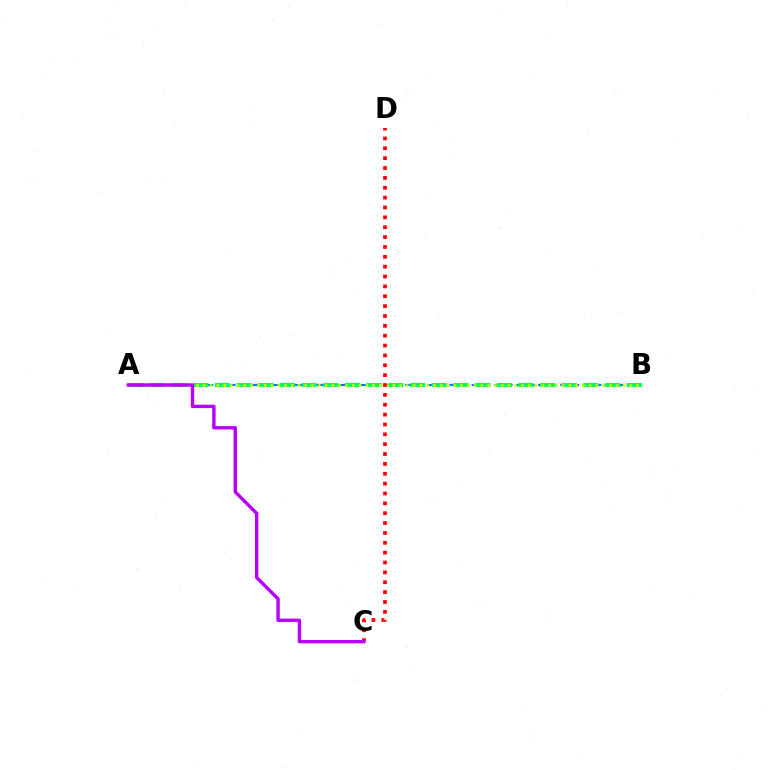{('A', 'B'): [{'color': '#0074ff', 'line_style': 'dashed', 'thickness': 1.51}, {'color': '#00ff5c', 'line_style': 'dashed', 'thickness': 2.95}, {'color': '#d1ff00', 'line_style': 'dotted', 'thickness': 1.84}], ('C', 'D'): [{'color': '#ff0000', 'line_style': 'dotted', 'thickness': 2.68}], ('A', 'C'): [{'color': '#b900ff', 'line_style': 'solid', 'thickness': 2.45}]}